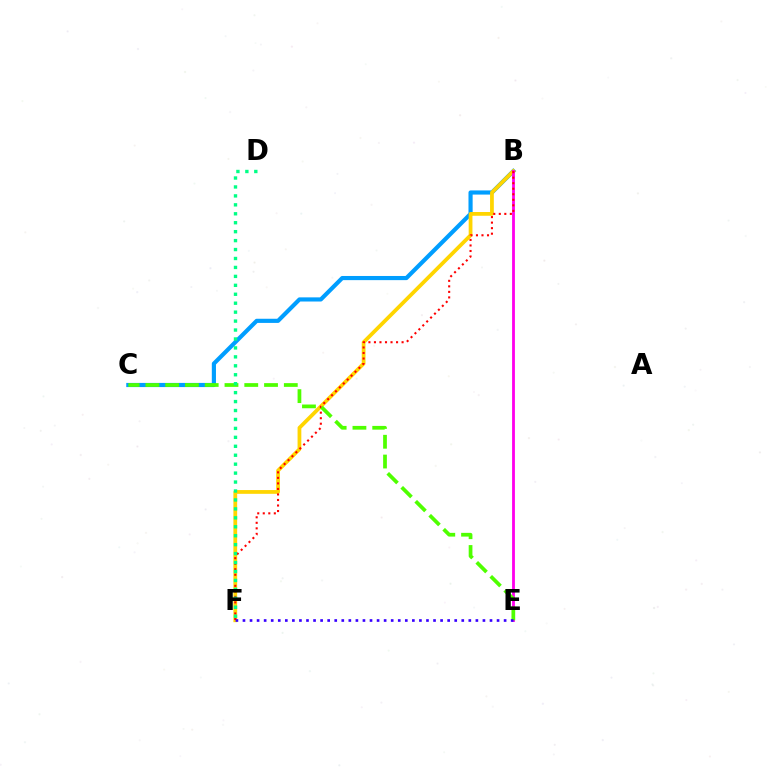{('B', 'C'): [{'color': '#009eff', 'line_style': 'solid', 'thickness': 2.99}], ('B', 'F'): [{'color': '#ffd500', 'line_style': 'solid', 'thickness': 2.71}, {'color': '#ff0000', 'line_style': 'dotted', 'thickness': 1.5}], ('B', 'E'): [{'color': '#ff00ed', 'line_style': 'solid', 'thickness': 2.02}], ('C', 'E'): [{'color': '#4fff00', 'line_style': 'dashed', 'thickness': 2.69}], ('D', 'F'): [{'color': '#00ff86', 'line_style': 'dotted', 'thickness': 2.43}], ('E', 'F'): [{'color': '#3700ff', 'line_style': 'dotted', 'thickness': 1.92}]}